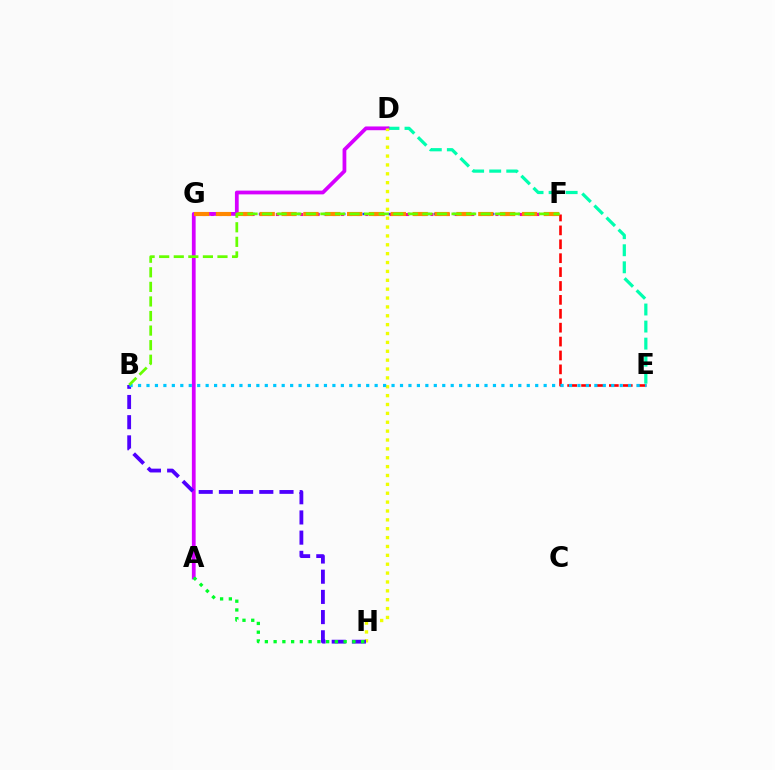{('F', 'G'): [{'color': '#003fff', 'line_style': 'dotted', 'thickness': 1.76}, {'color': '#ff00a0', 'line_style': 'dotted', 'thickness': 2.21}, {'color': '#ff8800', 'line_style': 'dashed', 'thickness': 2.97}], ('D', 'E'): [{'color': '#00ffaf', 'line_style': 'dashed', 'thickness': 2.32}], ('A', 'D'): [{'color': '#d600ff', 'line_style': 'solid', 'thickness': 2.71}], ('E', 'F'): [{'color': '#ff0000', 'line_style': 'dashed', 'thickness': 1.89}], ('D', 'H'): [{'color': '#eeff00', 'line_style': 'dotted', 'thickness': 2.41}], ('B', 'H'): [{'color': '#4f00ff', 'line_style': 'dashed', 'thickness': 2.74}], ('A', 'H'): [{'color': '#00ff27', 'line_style': 'dotted', 'thickness': 2.38}], ('B', 'E'): [{'color': '#00c7ff', 'line_style': 'dotted', 'thickness': 2.3}], ('B', 'F'): [{'color': '#66ff00', 'line_style': 'dashed', 'thickness': 1.98}]}